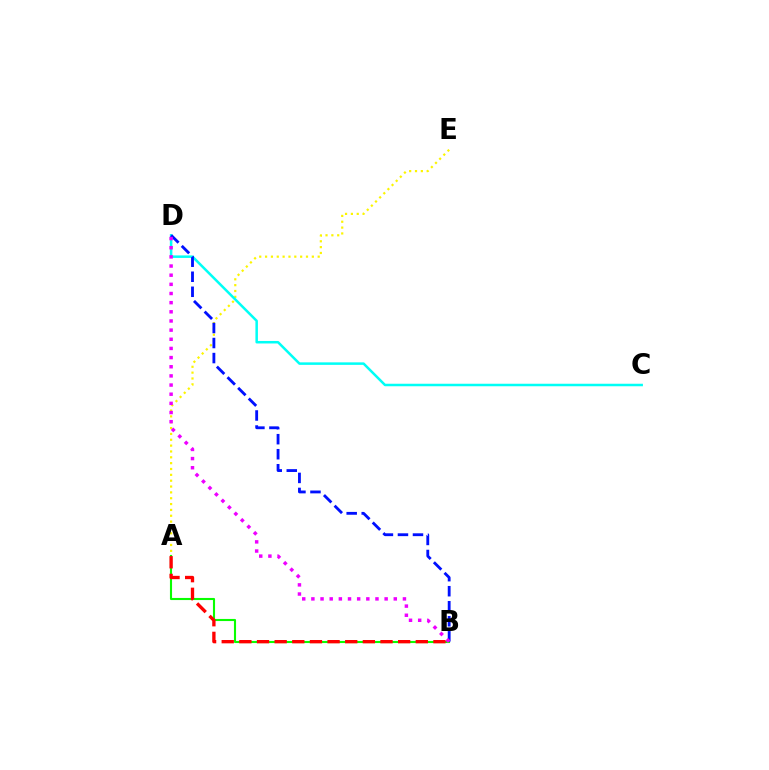{('A', 'E'): [{'color': '#fcf500', 'line_style': 'dotted', 'thickness': 1.59}], ('A', 'B'): [{'color': '#08ff00', 'line_style': 'solid', 'thickness': 1.52}, {'color': '#ff0000', 'line_style': 'dashed', 'thickness': 2.4}], ('C', 'D'): [{'color': '#00fff6', 'line_style': 'solid', 'thickness': 1.81}], ('B', 'D'): [{'color': '#0010ff', 'line_style': 'dashed', 'thickness': 2.04}, {'color': '#ee00ff', 'line_style': 'dotted', 'thickness': 2.49}]}